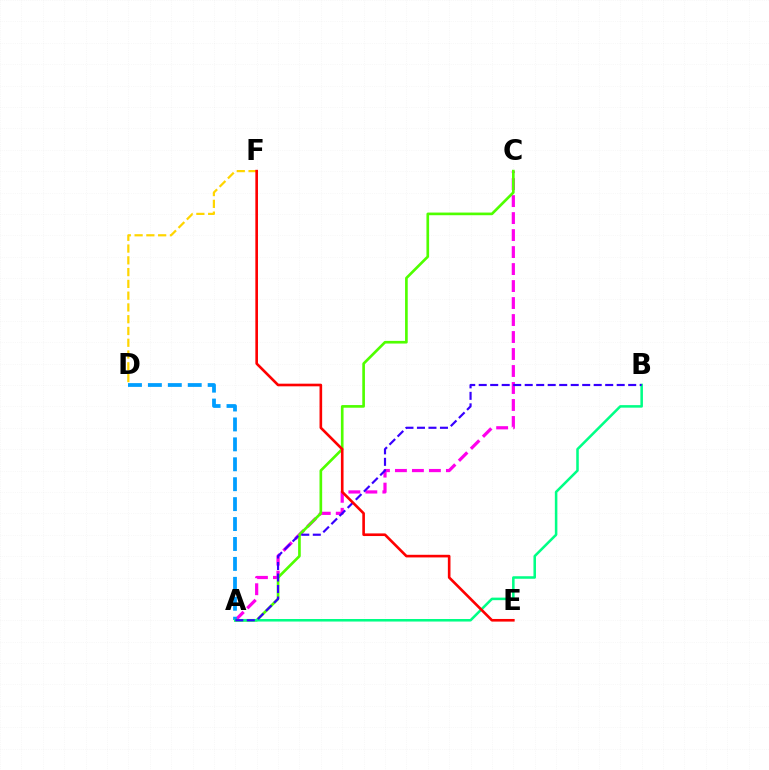{('A', 'C'): [{'color': '#ff00ed', 'line_style': 'dashed', 'thickness': 2.31}, {'color': '#4fff00', 'line_style': 'solid', 'thickness': 1.92}], ('D', 'F'): [{'color': '#ffd500', 'line_style': 'dashed', 'thickness': 1.6}], ('A', 'D'): [{'color': '#009eff', 'line_style': 'dashed', 'thickness': 2.71}], ('A', 'B'): [{'color': '#00ff86', 'line_style': 'solid', 'thickness': 1.83}, {'color': '#3700ff', 'line_style': 'dashed', 'thickness': 1.56}], ('E', 'F'): [{'color': '#ff0000', 'line_style': 'solid', 'thickness': 1.89}]}